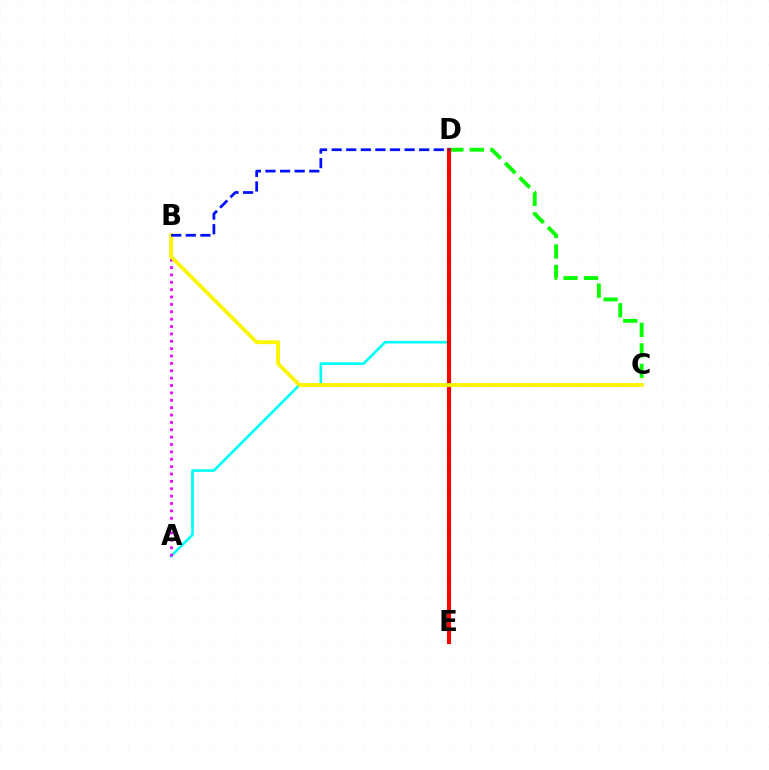{('A', 'D'): [{'color': '#00fff6', 'line_style': 'solid', 'thickness': 1.92}], ('C', 'D'): [{'color': '#08ff00', 'line_style': 'dashed', 'thickness': 2.78}], ('D', 'E'): [{'color': '#ff0000', 'line_style': 'solid', 'thickness': 2.96}], ('A', 'B'): [{'color': '#ee00ff', 'line_style': 'dotted', 'thickness': 2.0}], ('B', 'C'): [{'color': '#fcf500', 'line_style': 'solid', 'thickness': 2.76}], ('B', 'D'): [{'color': '#0010ff', 'line_style': 'dashed', 'thickness': 1.98}]}